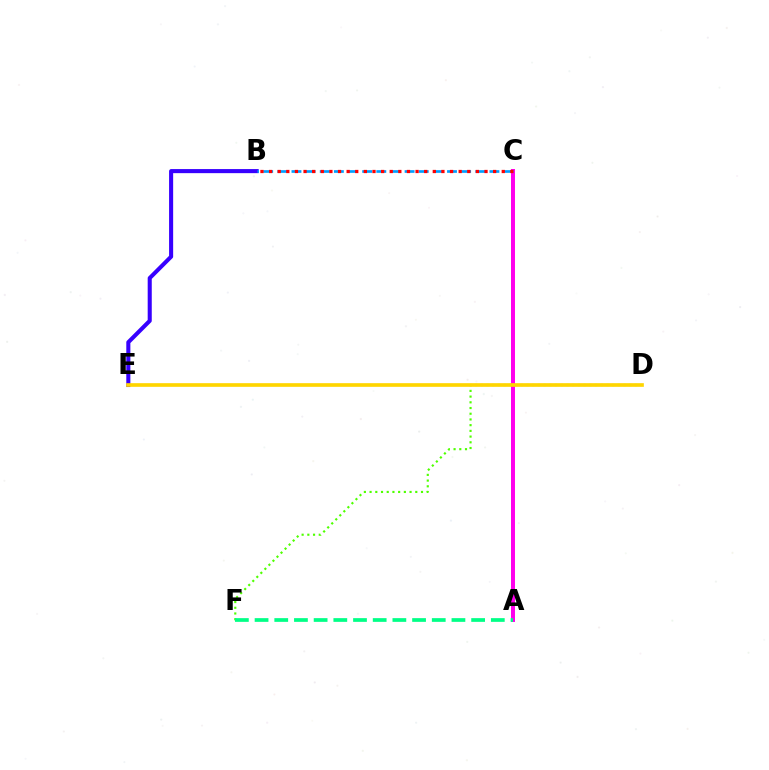{('D', 'F'): [{'color': '#4fff00', 'line_style': 'dotted', 'thickness': 1.55}], ('B', 'E'): [{'color': '#3700ff', 'line_style': 'solid', 'thickness': 2.93}], ('A', 'C'): [{'color': '#ff00ed', 'line_style': 'solid', 'thickness': 2.86}], ('B', 'C'): [{'color': '#009eff', 'line_style': 'dashed', 'thickness': 1.92}, {'color': '#ff0000', 'line_style': 'dotted', 'thickness': 2.34}], ('A', 'F'): [{'color': '#00ff86', 'line_style': 'dashed', 'thickness': 2.67}], ('D', 'E'): [{'color': '#ffd500', 'line_style': 'solid', 'thickness': 2.64}]}